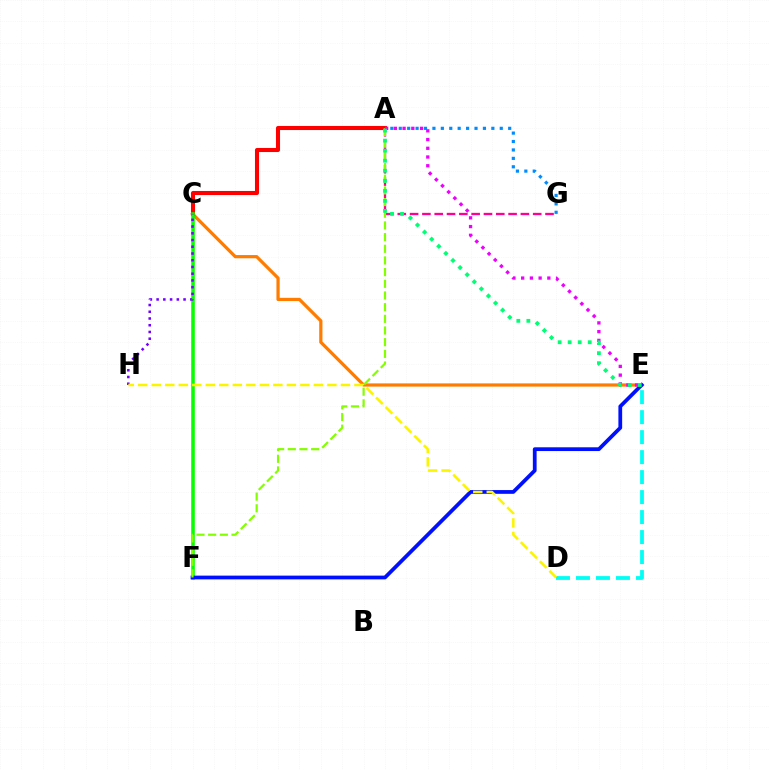{('D', 'E'): [{'color': '#00fff6', 'line_style': 'dashed', 'thickness': 2.72}], ('C', 'E'): [{'color': '#ff7c00', 'line_style': 'solid', 'thickness': 2.32}], ('A', 'C'): [{'color': '#ff0000', 'line_style': 'solid', 'thickness': 2.93}], ('C', 'F'): [{'color': '#08ff00', 'line_style': 'solid', 'thickness': 2.56}], ('C', 'H'): [{'color': '#7200ff', 'line_style': 'dotted', 'thickness': 1.83}], ('E', 'F'): [{'color': '#0010ff', 'line_style': 'solid', 'thickness': 2.71}], ('D', 'H'): [{'color': '#fcf500', 'line_style': 'dashed', 'thickness': 1.84}], ('A', 'G'): [{'color': '#ff0094', 'line_style': 'dashed', 'thickness': 1.67}, {'color': '#008cff', 'line_style': 'dotted', 'thickness': 2.29}], ('A', 'F'): [{'color': '#84ff00', 'line_style': 'dashed', 'thickness': 1.59}], ('A', 'E'): [{'color': '#ee00ff', 'line_style': 'dotted', 'thickness': 2.37}, {'color': '#00ff74', 'line_style': 'dotted', 'thickness': 2.73}]}